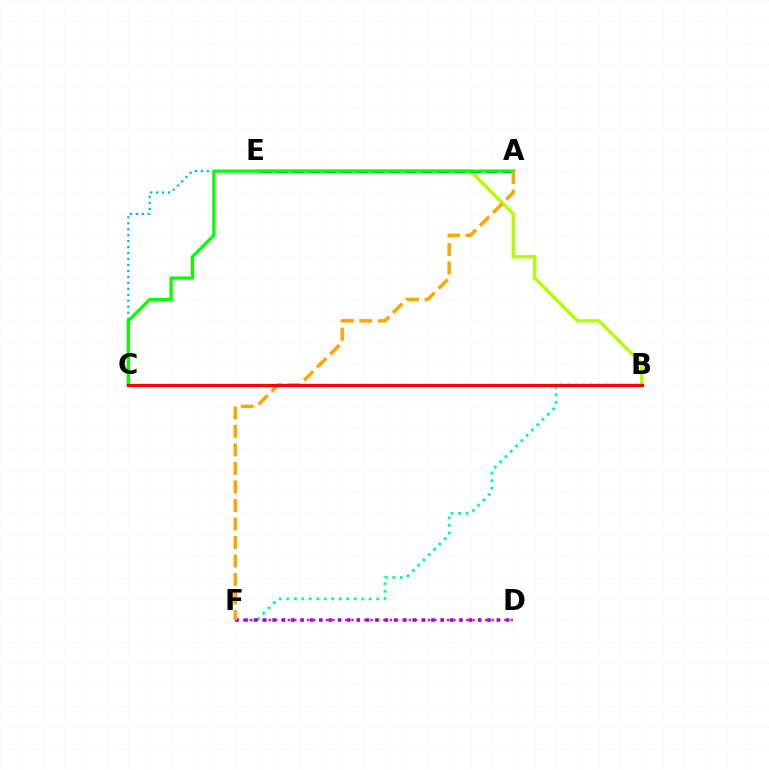{('B', 'E'): [{'color': '#b3ff00', 'line_style': 'solid', 'thickness': 2.47}], ('B', 'F'): [{'color': '#00ff9d', 'line_style': 'dotted', 'thickness': 2.04}], ('D', 'F'): [{'color': '#ff00bd', 'line_style': 'dotted', 'thickness': 1.73}, {'color': '#9b00ff', 'line_style': 'dotted', 'thickness': 2.54}], ('A', 'E'): [{'color': '#0010ff', 'line_style': 'dashed', 'thickness': 2.2}], ('C', 'E'): [{'color': '#00b5ff', 'line_style': 'dotted', 'thickness': 1.62}], ('A', 'C'): [{'color': '#08ff00', 'line_style': 'solid', 'thickness': 2.35}], ('A', 'F'): [{'color': '#ffa500', 'line_style': 'dashed', 'thickness': 2.51}], ('B', 'C'): [{'color': '#ff0000', 'line_style': 'solid', 'thickness': 2.32}]}